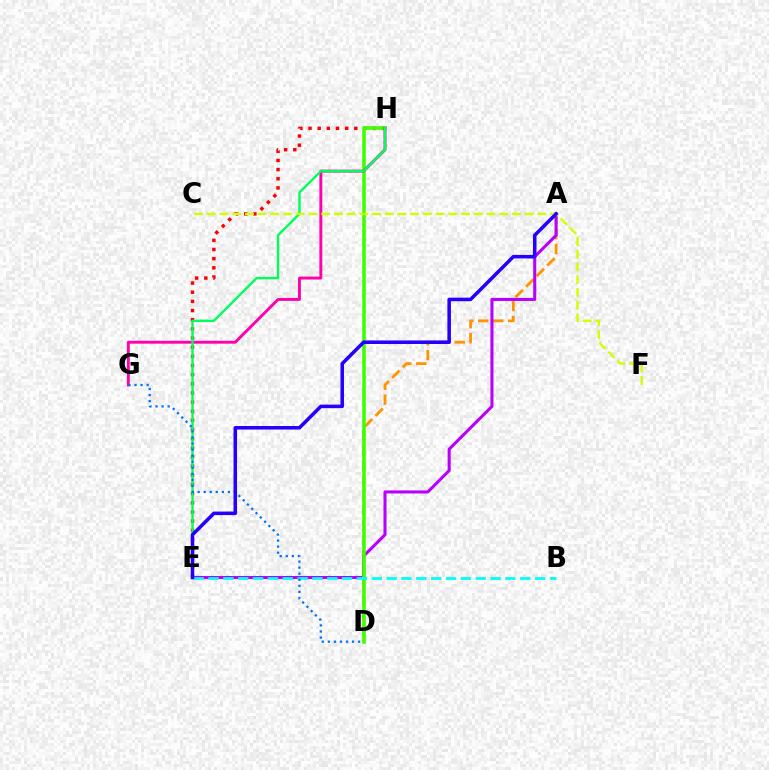{('A', 'D'): [{'color': '#ff9400', 'line_style': 'dashed', 'thickness': 2.03}], ('E', 'H'): [{'color': '#ff0000', 'line_style': 'dotted', 'thickness': 2.49}, {'color': '#00ff5c', 'line_style': 'solid', 'thickness': 1.72}], ('A', 'E'): [{'color': '#b900ff', 'line_style': 'solid', 'thickness': 2.21}, {'color': '#2500ff', 'line_style': 'solid', 'thickness': 2.54}], ('D', 'H'): [{'color': '#3dff00', 'line_style': 'solid', 'thickness': 2.56}], ('B', 'E'): [{'color': '#00fff6', 'line_style': 'dashed', 'thickness': 2.02}], ('G', 'H'): [{'color': '#ff00ac', 'line_style': 'solid', 'thickness': 2.09}], ('C', 'F'): [{'color': '#d1ff00', 'line_style': 'dashed', 'thickness': 1.73}], ('D', 'G'): [{'color': '#0074ff', 'line_style': 'dotted', 'thickness': 1.65}]}